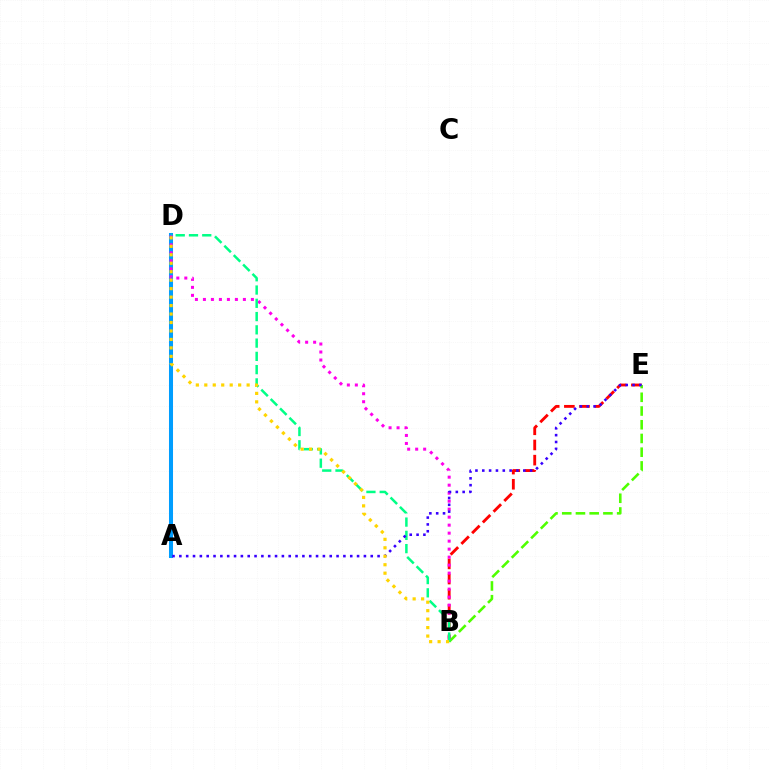{('A', 'D'): [{'color': '#009eff', 'line_style': 'solid', 'thickness': 2.9}], ('B', 'E'): [{'color': '#ff0000', 'line_style': 'dashed', 'thickness': 2.06}, {'color': '#4fff00', 'line_style': 'dashed', 'thickness': 1.86}], ('B', 'D'): [{'color': '#ff00ed', 'line_style': 'dotted', 'thickness': 2.17}, {'color': '#00ff86', 'line_style': 'dashed', 'thickness': 1.8}, {'color': '#ffd500', 'line_style': 'dotted', 'thickness': 2.3}], ('A', 'E'): [{'color': '#3700ff', 'line_style': 'dotted', 'thickness': 1.86}]}